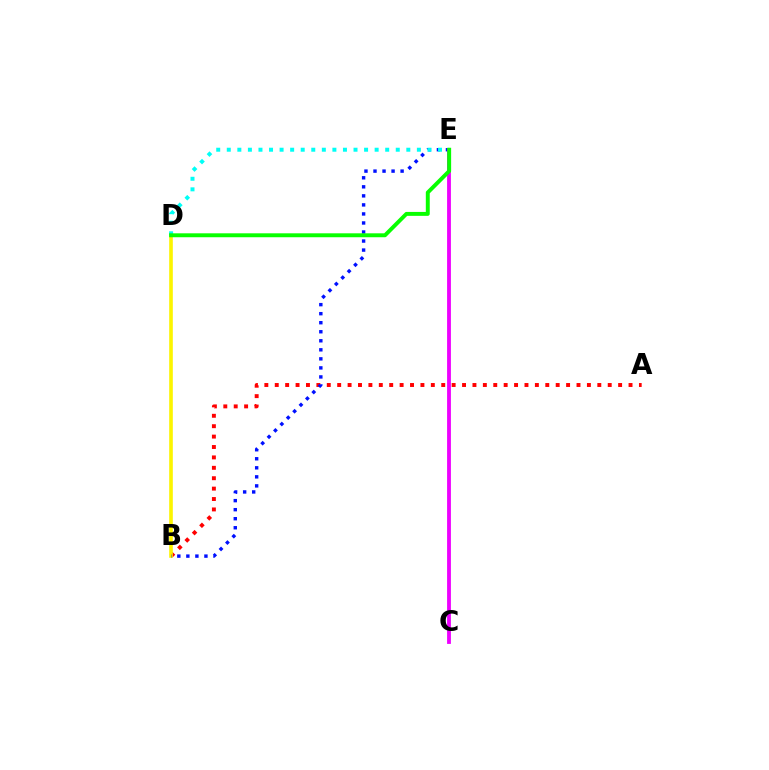{('A', 'B'): [{'color': '#ff0000', 'line_style': 'dotted', 'thickness': 2.83}], ('B', 'D'): [{'color': '#fcf500', 'line_style': 'solid', 'thickness': 2.61}], ('B', 'E'): [{'color': '#0010ff', 'line_style': 'dotted', 'thickness': 2.45}], ('C', 'E'): [{'color': '#ee00ff', 'line_style': 'solid', 'thickness': 2.75}], ('D', 'E'): [{'color': '#00fff6', 'line_style': 'dotted', 'thickness': 2.87}, {'color': '#08ff00', 'line_style': 'solid', 'thickness': 2.83}]}